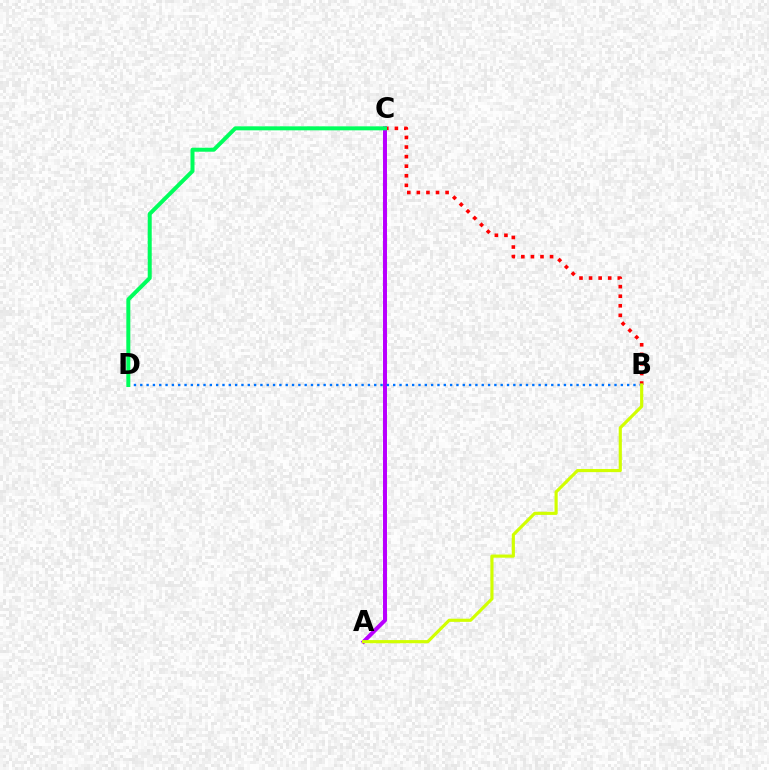{('B', 'C'): [{'color': '#ff0000', 'line_style': 'dotted', 'thickness': 2.6}], ('A', 'C'): [{'color': '#b900ff', 'line_style': 'solid', 'thickness': 2.88}], ('B', 'D'): [{'color': '#0074ff', 'line_style': 'dotted', 'thickness': 1.72}], ('C', 'D'): [{'color': '#00ff5c', 'line_style': 'solid', 'thickness': 2.87}], ('A', 'B'): [{'color': '#d1ff00', 'line_style': 'solid', 'thickness': 2.27}]}